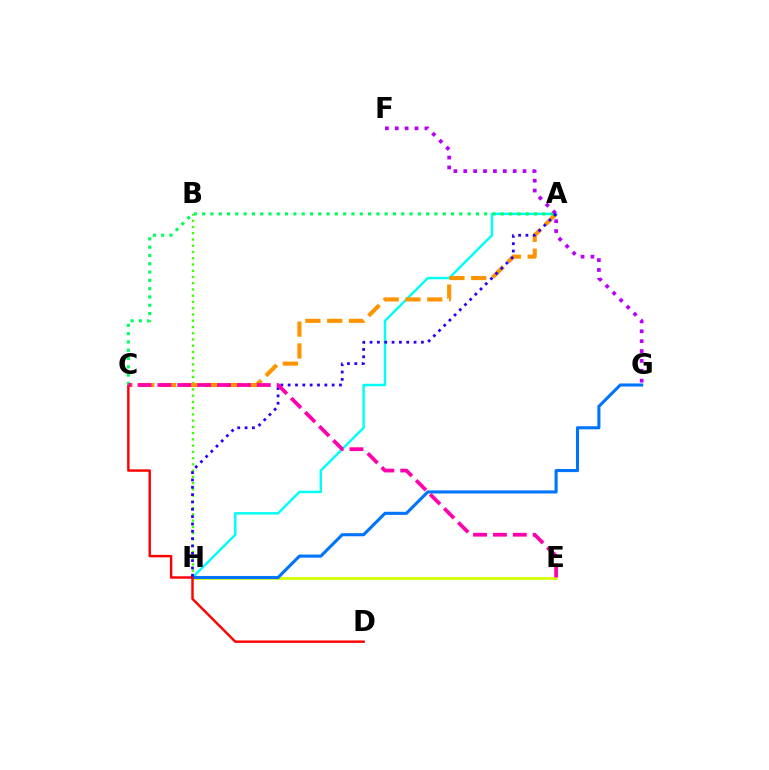{('A', 'H'): [{'color': '#00fff6', 'line_style': 'solid', 'thickness': 1.77}, {'color': '#2500ff', 'line_style': 'dotted', 'thickness': 1.99}], ('B', 'H'): [{'color': '#3dff00', 'line_style': 'dotted', 'thickness': 1.7}], ('E', 'H'): [{'color': '#d1ff00', 'line_style': 'solid', 'thickness': 1.96}], ('A', 'C'): [{'color': '#ff9400', 'line_style': 'dashed', 'thickness': 2.96}, {'color': '#00ff5c', 'line_style': 'dotted', 'thickness': 2.25}], ('G', 'H'): [{'color': '#0074ff', 'line_style': 'solid', 'thickness': 2.22}], ('C', 'D'): [{'color': '#ff0000', 'line_style': 'solid', 'thickness': 1.75}], ('F', 'G'): [{'color': '#b900ff', 'line_style': 'dotted', 'thickness': 2.68}], ('C', 'E'): [{'color': '#ff00ac', 'line_style': 'dashed', 'thickness': 2.7}]}